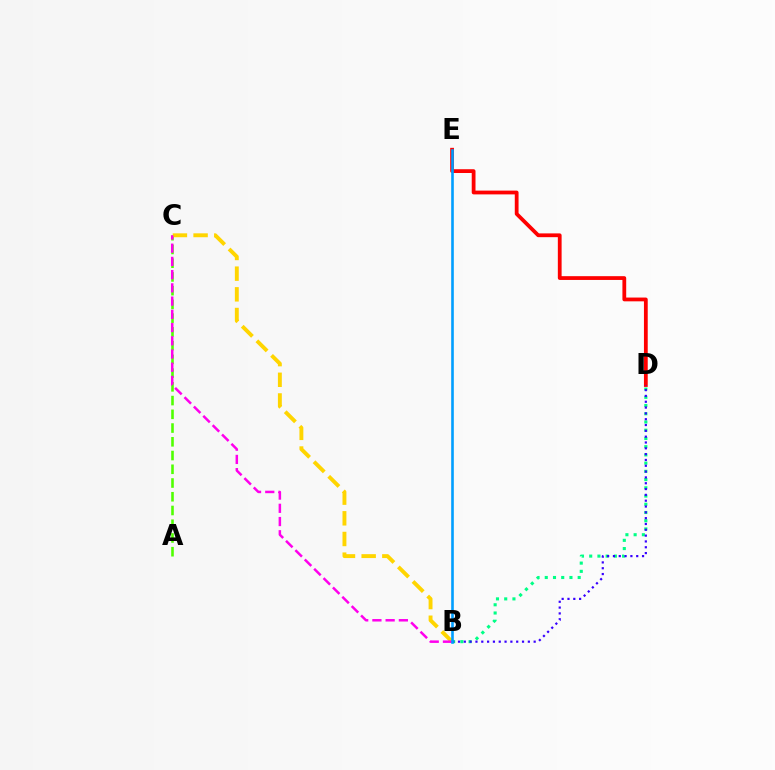{('A', 'C'): [{'color': '#4fff00', 'line_style': 'dashed', 'thickness': 1.87}], ('B', 'C'): [{'color': '#ffd500', 'line_style': 'dashed', 'thickness': 2.81}, {'color': '#ff00ed', 'line_style': 'dashed', 'thickness': 1.8}], ('B', 'D'): [{'color': '#00ff86', 'line_style': 'dotted', 'thickness': 2.24}, {'color': '#3700ff', 'line_style': 'dotted', 'thickness': 1.58}], ('D', 'E'): [{'color': '#ff0000', 'line_style': 'solid', 'thickness': 2.72}], ('B', 'E'): [{'color': '#009eff', 'line_style': 'solid', 'thickness': 1.88}]}